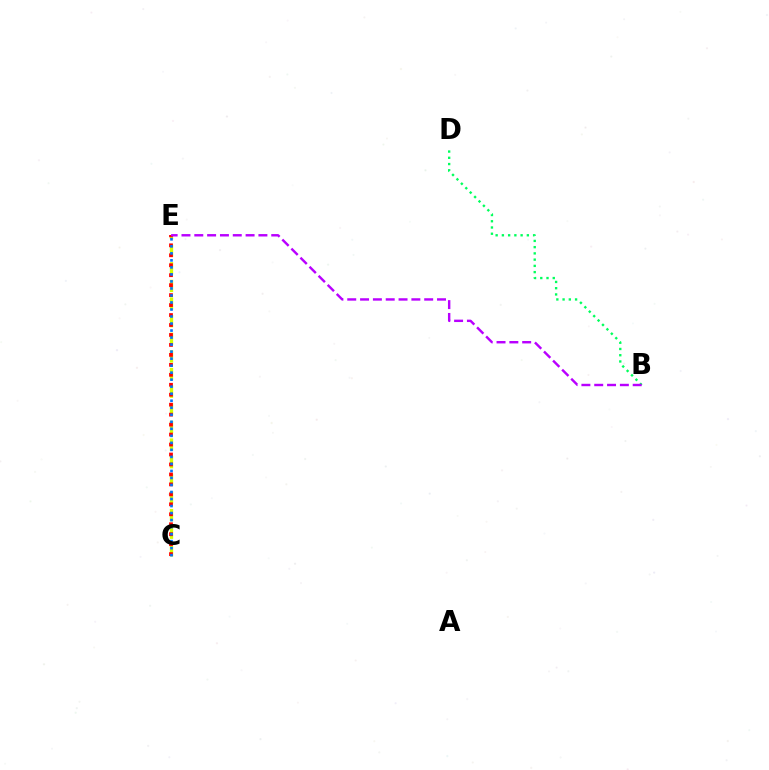{('B', 'D'): [{'color': '#00ff5c', 'line_style': 'dotted', 'thickness': 1.7}], ('C', 'E'): [{'color': '#d1ff00', 'line_style': 'dashed', 'thickness': 2.39}, {'color': '#ff0000', 'line_style': 'dotted', 'thickness': 2.71}, {'color': '#0074ff', 'line_style': 'dotted', 'thickness': 1.91}], ('B', 'E'): [{'color': '#b900ff', 'line_style': 'dashed', 'thickness': 1.74}]}